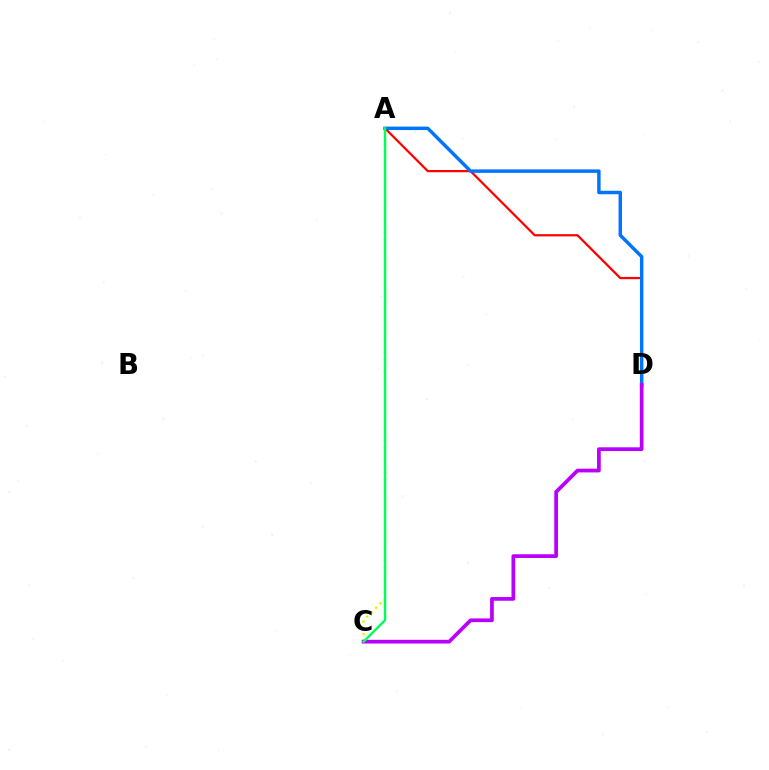{('A', 'D'): [{'color': '#ff0000', 'line_style': 'solid', 'thickness': 1.62}, {'color': '#0074ff', 'line_style': 'solid', 'thickness': 2.48}], ('A', 'C'): [{'color': '#d1ff00', 'line_style': 'dotted', 'thickness': 1.71}, {'color': '#00ff5c', 'line_style': 'solid', 'thickness': 1.74}], ('C', 'D'): [{'color': '#b900ff', 'line_style': 'solid', 'thickness': 2.68}]}